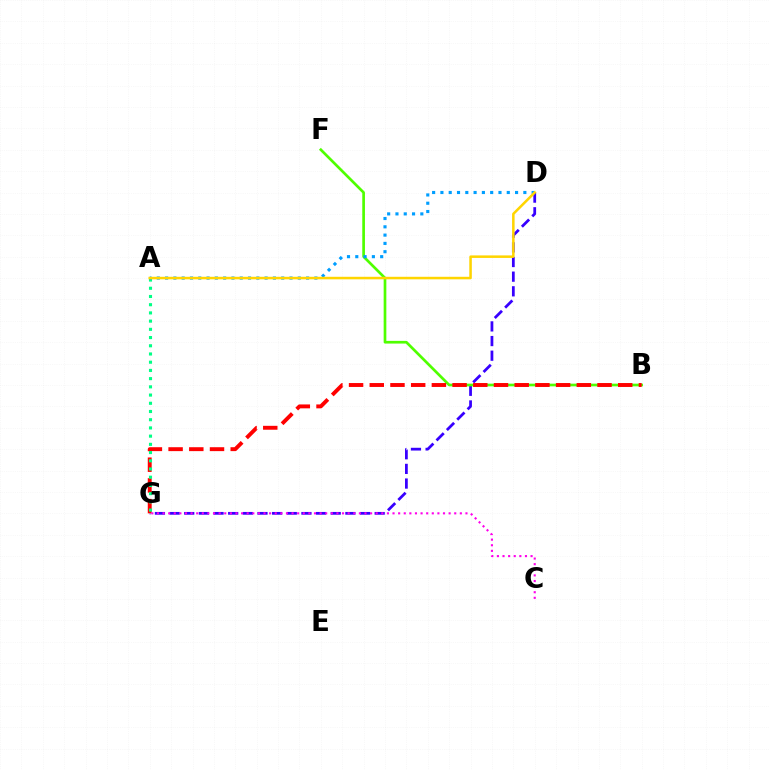{('D', 'G'): [{'color': '#3700ff', 'line_style': 'dashed', 'thickness': 1.99}], ('B', 'F'): [{'color': '#4fff00', 'line_style': 'solid', 'thickness': 1.93}], ('B', 'G'): [{'color': '#ff0000', 'line_style': 'dashed', 'thickness': 2.81}], ('C', 'G'): [{'color': '#ff00ed', 'line_style': 'dotted', 'thickness': 1.52}], ('A', 'G'): [{'color': '#00ff86', 'line_style': 'dotted', 'thickness': 2.23}], ('A', 'D'): [{'color': '#009eff', 'line_style': 'dotted', 'thickness': 2.25}, {'color': '#ffd500', 'line_style': 'solid', 'thickness': 1.82}]}